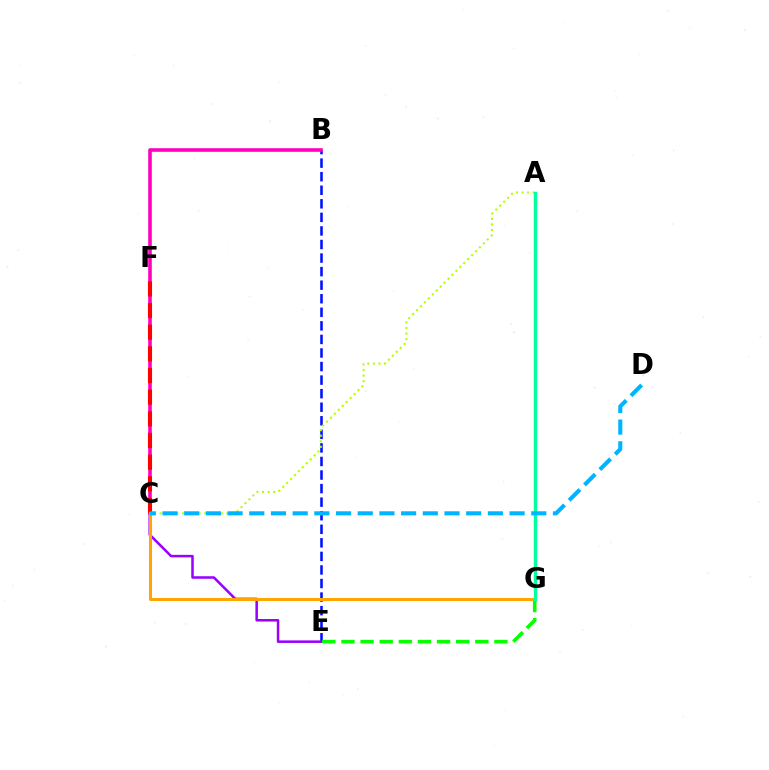{('B', 'E'): [{'color': '#0010ff', 'line_style': 'dashed', 'thickness': 1.84}], ('C', 'E'): [{'color': '#9b00ff', 'line_style': 'solid', 'thickness': 1.82}], ('A', 'C'): [{'color': '#b3ff00', 'line_style': 'dotted', 'thickness': 1.51}], ('E', 'G'): [{'color': '#08ff00', 'line_style': 'dashed', 'thickness': 2.6}], ('B', 'C'): [{'color': '#ff00bd', 'line_style': 'solid', 'thickness': 2.59}], ('C', 'F'): [{'color': '#ff0000', 'line_style': 'dashed', 'thickness': 2.94}], ('C', 'G'): [{'color': '#ffa500', 'line_style': 'solid', 'thickness': 2.18}], ('A', 'G'): [{'color': '#00ff9d', 'line_style': 'solid', 'thickness': 2.43}], ('C', 'D'): [{'color': '#00b5ff', 'line_style': 'dashed', 'thickness': 2.95}]}